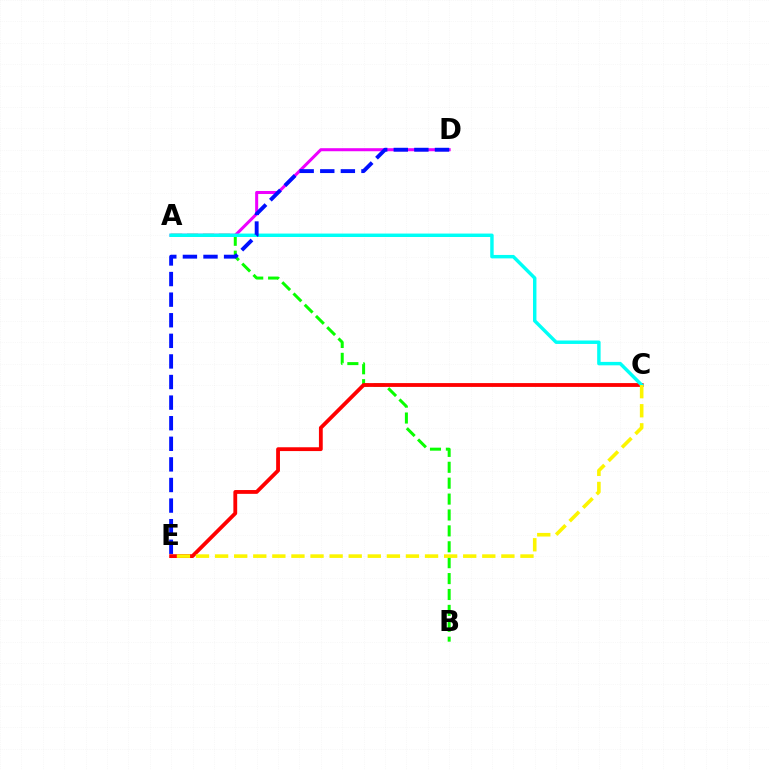{('A', 'B'): [{'color': '#08ff00', 'line_style': 'dashed', 'thickness': 2.16}], ('A', 'D'): [{'color': '#ee00ff', 'line_style': 'solid', 'thickness': 2.18}], ('C', 'E'): [{'color': '#ff0000', 'line_style': 'solid', 'thickness': 2.74}, {'color': '#fcf500', 'line_style': 'dashed', 'thickness': 2.59}], ('A', 'C'): [{'color': '#00fff6', 'line_style': 'solid', 'thickness': 2.48}], ('D', 'E'): [{'color': '#0010ff', 'line_style': 'dashed', 'thickness': 2.8}]}